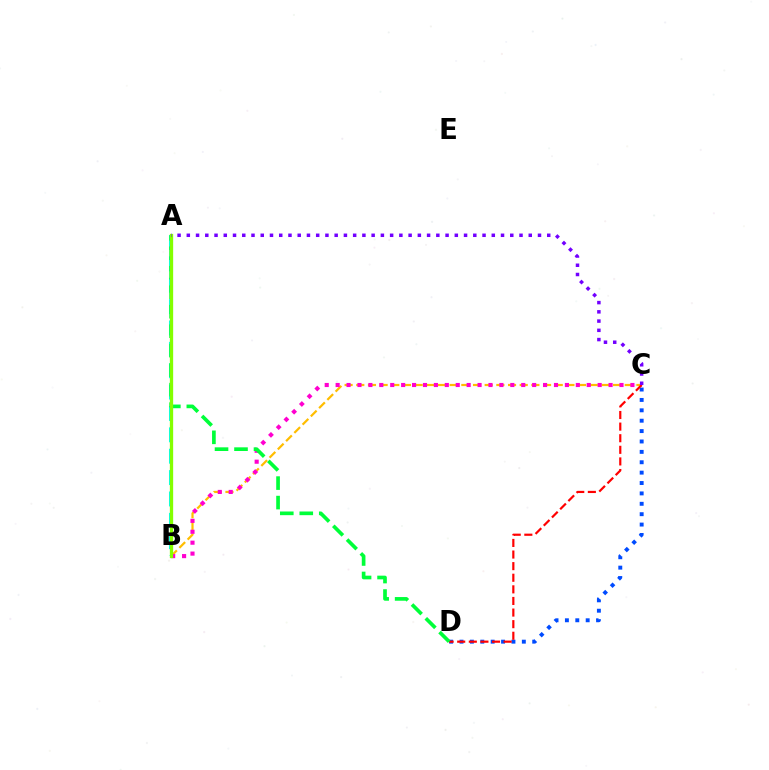{('B', 'C'): [{'color': '#ffbd00', 'line_style': 'dashed', 'thickness': 1.59}, {'color': '#ff00cf', 'line_style': 'dotted', 'thickness': 2.97}], ('A', 'B'): [{'color': '#00fff6', 'line_style': 'dashed', 'thickness': 2.9}, {'color': '#84ff00', 'line_style': 'solid', 'thickness': 2.37}], ('C', 'D'): [{'color': '#004bff', 'line_style': 'dotted', 'thickness': 2.82}, {'color': '#ff0000', 'line_style': 'dashed', 'thickness': 1.58}], ('A', 'D'): [{'color': '#00ff39', 'line_style': 'dashed', 'thickness': 2.65}], ('A', 'C'): [{'color': '#7200ff', 'line_style': 'dotted', 'thickness': 2.51}]}